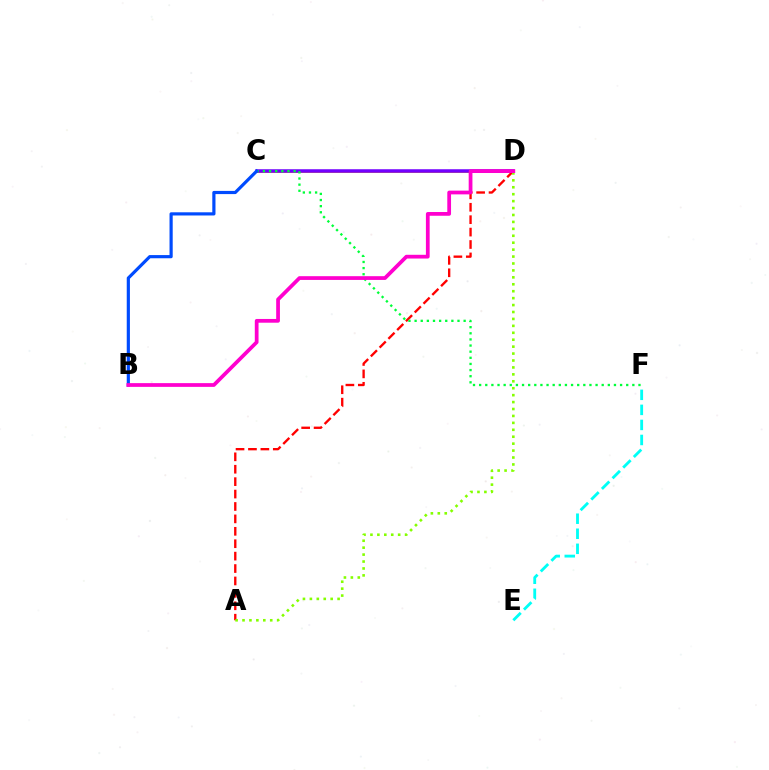{('C', 'D'): [{'color': '#ffbd00', 'line_style': 'solid', 'thickness': 2.12}, {'color': '#7200ff', 'line_style': 'solid', 'thickness': 2.53}], ('E', 'F'): [{'color': '#00fff6', 'line_style': 'dashed', 'thickness': 2.04}], ('A', 'D'): [{'color': '#ff0000', 'line_style': 'dashed', 'thickness': 1.69}, {'color': '#84ff00', 'line_style': 'dotted', 'thickness': 1.88}], ('C', 'F'): [{'color': '#00ff39', 'line_style': 'dotted', 'thickness': 1.67}], ('B', 'C'): [{'color': '#004bff', 'line_style': 'solid', 'thickness': 2.29}], ('B', 'D'): [{'color': '#ff00cf', 'line_style': 'solid', 'thickness': 2.7}]}